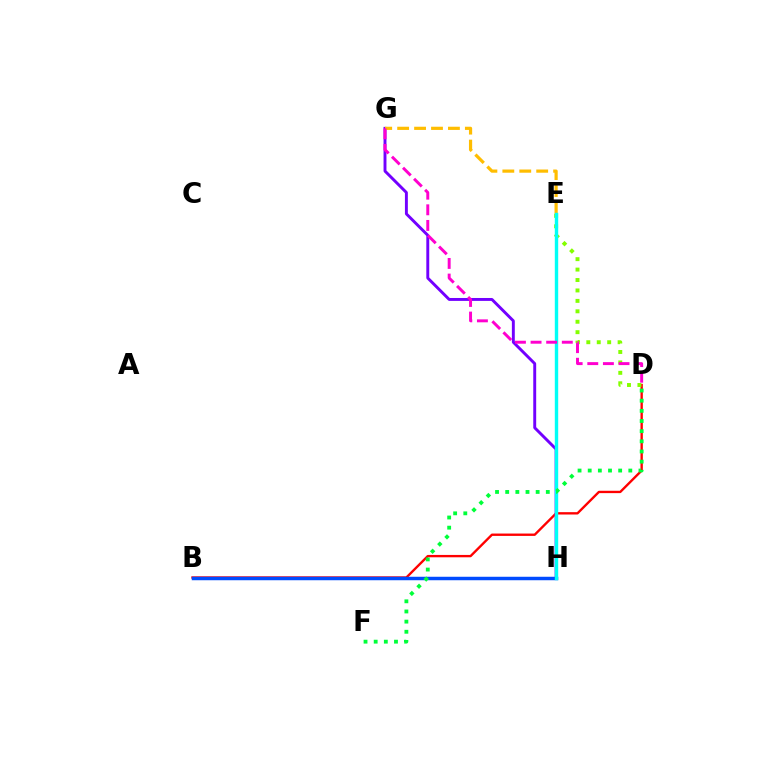{('B', 'D'): [{'color': '#ff0000', 'line_style': 'solid', 'thickness': 1.7}], ('D', 'E'): [{'color': '#84ff00', 'line_style': 'dotted', 'thickness': 2.83}], ('G', 'H'): [{'color': '#7200ff', 'line_style': 'solid', 'thickness': 2.1}], ('B', 'H'): [{'color': '#004bff', 'line_style': 'solid', 'thickness': 2.5}], ('E', 'G'): [{'color': '#ffbd00', 'line_style': 'dashed', 'thickness': 2.3}], ('E', 'H'): [{'color': '#00fff6', 'line_style': 'solid', 'thickness': 2.45}], ('D', 'G'): [{'color': '#ff00cf', 'line_style': 'dashed', 'thickness': 2.12}], ('D', 'F'): [{'color': '#00ff39', 'line_style': 'dotted', 'thickness': 2.76}]}